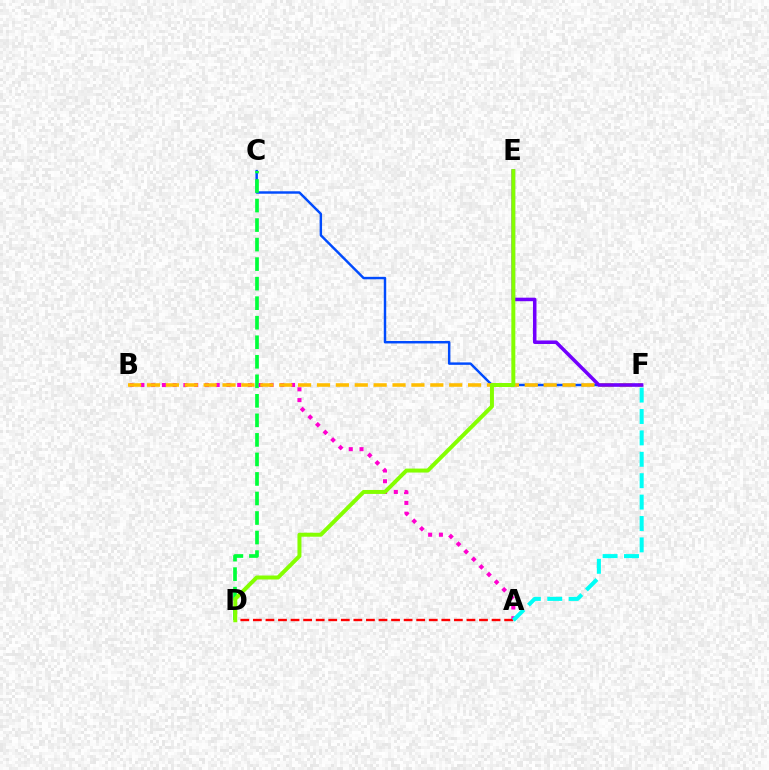{('C', 'F'): [{'color': '#004bff', 'line_style': 'solid', 'thickness': 1.76}], ('C', 'D'): [{'color': '#00ff39', 'line_style': 'dashed', 'thickness': 2.65}], ('A', 'B'): [{'color': '#ff00cf', 'line_style': 'dotted', 'thickness': 2.92}], ('B', 'F'): [{'color': '#ffbd00', 'line_style': 'dashed', 'thickness': 2.57}], ('E', 'F'): [{'color': '#7200ff', 'line_style': 'solid', 'thickness': 2.54}], ('A', 'D'): [{'color': '#ff0000', 'line_style': 'dashed', 'thickness': 1.71}], ('A', 'F'): [{'color': '#00fff6', 'line_style': 'dashed', 'thickness': 2.91}], ('D', 'E'): [{'color': '#84ff00', 'line_style': 'solid', 'thickness': 2.86}]}